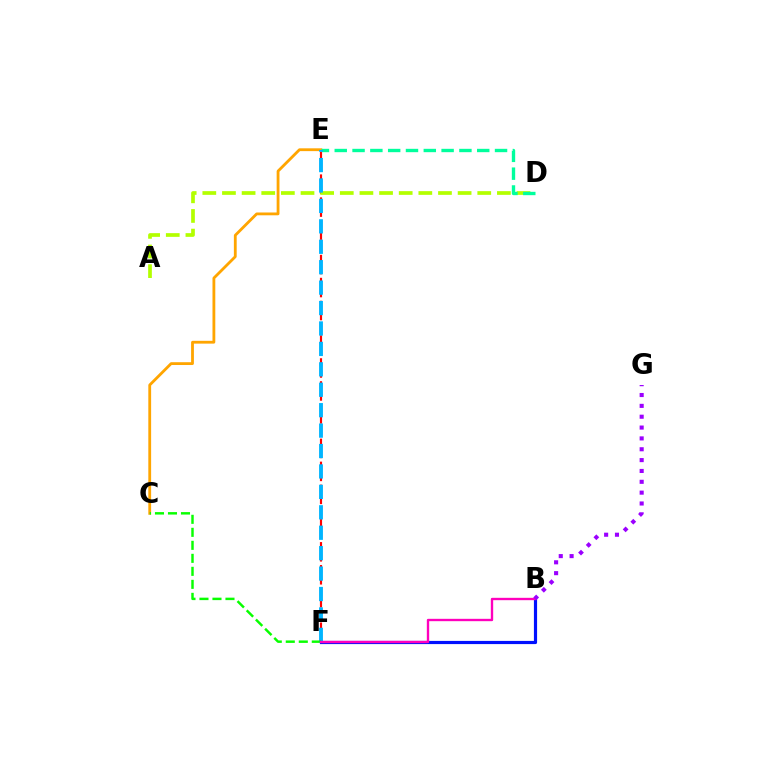{('E', 'F'): [{'color': '#ff0000', 'line_style': 'dashed', 'thickness': 1.56}, {'color': '#00b5ff', 'line_style': 'dashed', 'thickness': 2.77}], ('A', 'D'): [{'color': '#b3ff00', 'line_style': 'dashed', 'thickness': 2.67}], ('C', 'E'): [{'color': '#ffa500', 'line_style': 'solid', 'thickness': 2.02}], ('D', 'E'): [{'color': '#00ff9d', 'line_style': 'dashed', 'thickness': 2.42}], ('C', 'F'): [{'color': '#08ff00', 'line_style': 'dashed', 'thickness': 1.77}], ('B', 'F'): [{'color': '#0010ff', 'line_style': 'solid', 'thickness': 2.29}, {'color': '#ff00bd', 'line_style': 'solid', 'thickness': 1.7}], ('B', 'G'): [{'color': '#9b00ff', 'line_style': 'dotted', 'thickness': 2.95}]}